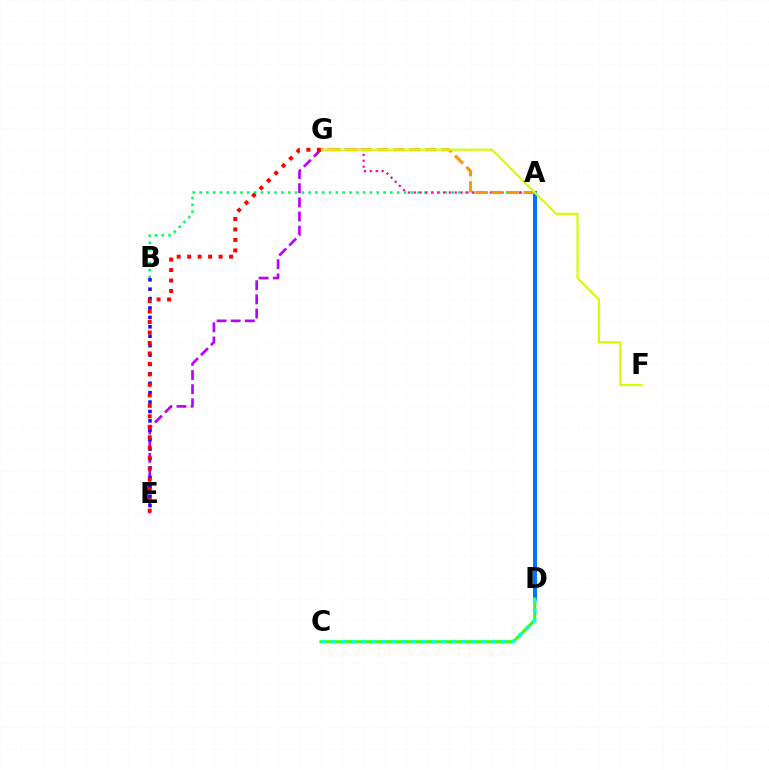{('A', 'B'): [{'color': '#00ff5c', 'line_style': 'dotted', 'thickness': 1.85}], ('A', 'D'): [{'color': '#0074ff', 'line_style': 'solid', 'thickness': 2.86}], ('E', 'G'): [{'color': '#b900ff', 'line_style': 'dashed', 'thickness': 1.92}, {'color': '#ff0000', 'line_style': 'dotted', 'thickness': 2.85}], ('A', 'G'): [{'color': '#ff00ac', 'line_style': 'dotted', 'thickness': 1.59}, {'color': '#ff9400', 'line_style': 'dashed', 'thickness': 2.18}], ('C', 'D'): [{'color': '#3dff00', 'line_style': 'solid', 'thickness': 2.18}, {'color': '#00fff6', 'line_style': 'dotted', 'thickness': 2.71}], ('B', 'E'): [{'color': '#2500ff', 'line_style': 'dotted', 'thickness': 2.56}], ('F', 'G'): [{'color': '#d1ff00', 'line_style': 'solid', 'thickness': 1.56}]}